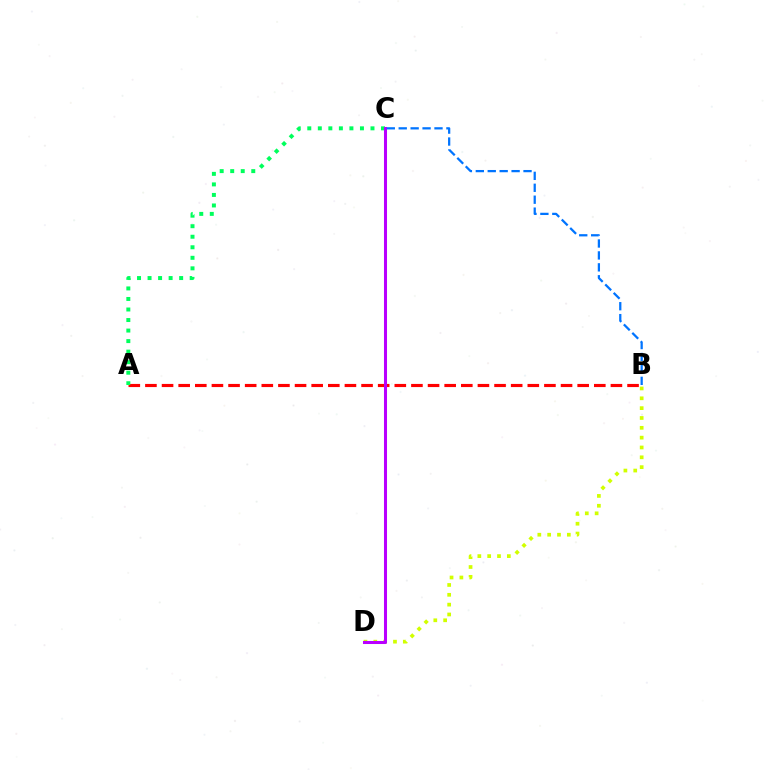{('A', 'B'): [{'color': '#ff0000', 'line_style': 'dashed', 'thickness': 2.26}], ('B', 'D'): [{'color': '#d1ff00', 'line_style': 'dotted', 'thickness': 2.67}], ('A', 'C'): [{'color': '#00ff5c', 'line_style': 'dotted', 'thickness': 2.86}], ('C', 'D'): [{'color': '#b900ff', 'line_style': 'solid', 'thickness': 2.19}], ('B', 'C'): [{'color': '#0074ff', 'line_style': 'dashed', 'thickness': 1.62}]}